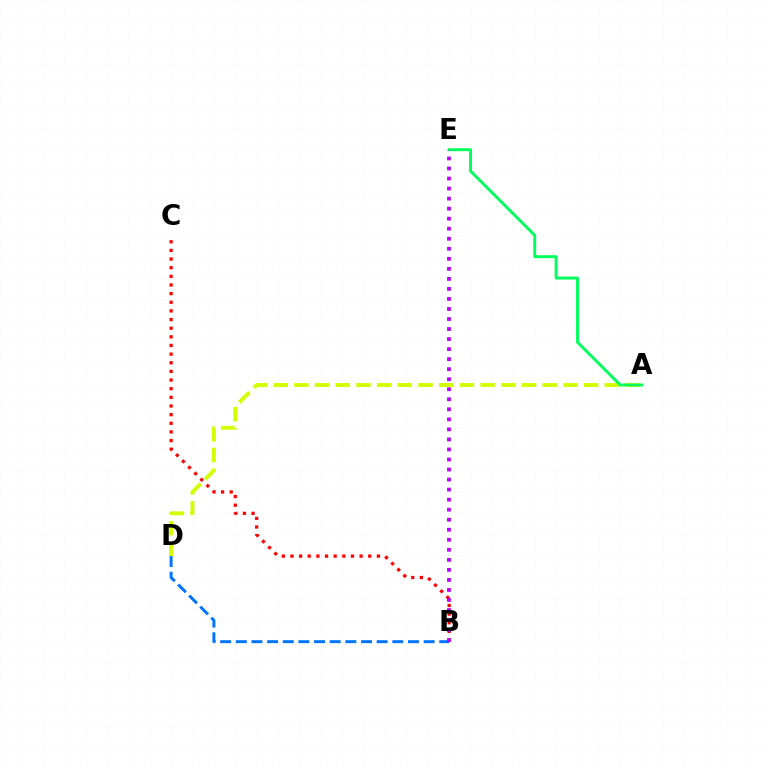{('B', 'C'): [{'color': '#ff0000', 'line_style': 'dotted', 'thickness': 2.35}], ('A', 'D'): [{'color': '#d1ff00', 'line_style': 'dashed', 'thickness': 2.81}], ('A', 'E'): [{'color': '#00ff5c', 'line_style': 'solid', 'thickness': 2.1}], ('B', 'D'): [{'color': '#0074ff', 'line_style': 'dashed', 'thickness': 2.13}], ('B', 'E'): [{'color': '#b900ff', 'line_style': 'dotted', 'thickness': 2.73}]}